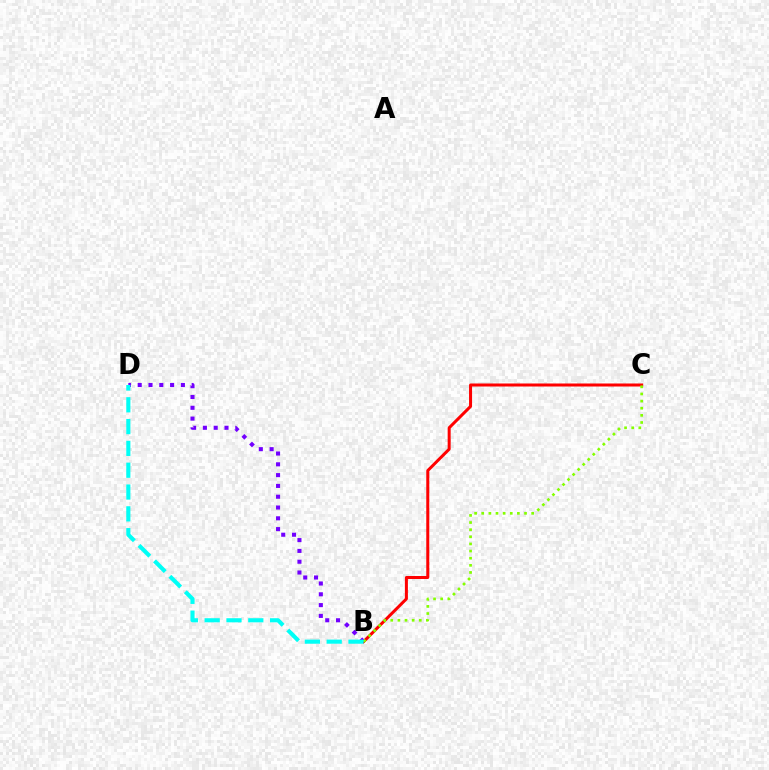{('B', 'C'): [{'color': '#ff0000', 'line_style': 'solid', 'thickness': 2.17}, {'color': '#84ff00', 'line_style': 'dotted', 'thickness': 1.94}], ('B', 'D'): [{'color': '#7200ff', 'line_style': 'dotted', 'thickness': 2.93}, {'color': '#00fff6', 'line_style': 'dashed', 'thickness': 2.96}]}